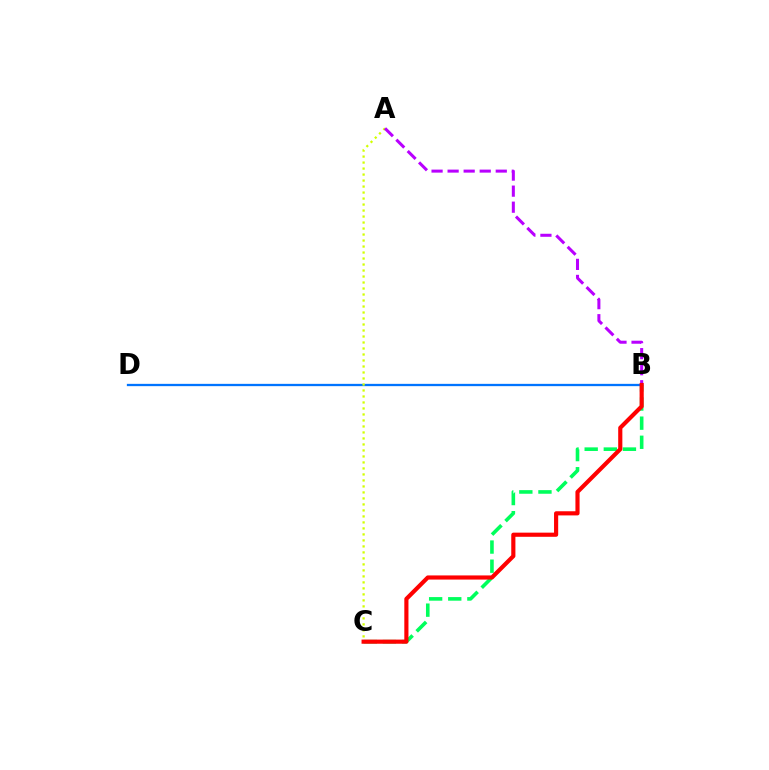{('B', 'C'): [{'color': '#00ff5c', 'line_style': 'dashed', 'thickness': 2.6}, {'color': '#ff0000', 'line_style': 'solid', 'thickness': 2.98}], ('B', 'D'): [{'color': '#0074ff', 'line_style': 'solid', 'thickness': 1.66}], ('A', 'C'): [{'color': '#d1ff00', 'line_style': 'dotted', 'thickness': 1.63}], ('A', 'B'): [{'color': '#b900ff', 'line_style': 'dashed', 'thickness': 2.18}]}